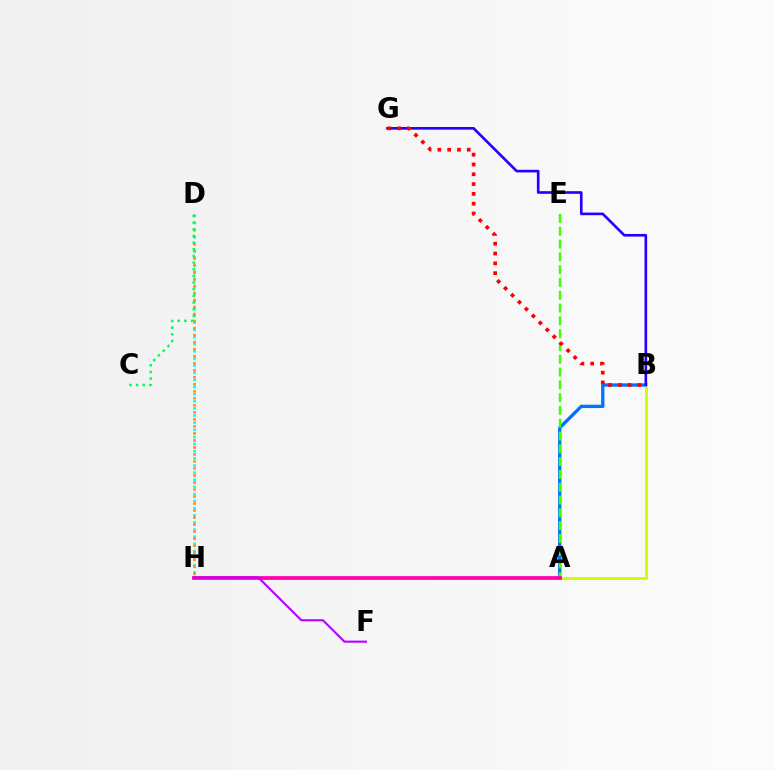{('D', 'H'): [{'color': '#00fff6', 'line_style': 'dotted', 'thickness': 1.94}, {'color': '#ff9400', 'line_style': 'dotted', 'thickness': 1.91}], ('A', 'B'): [{'color': '#0074ff', 'line_style': 'solid', 'thickness': 2.4}, {'color': '#d1ff00', 'line_style': 'solid', 'thickness': 2.15}], ('B', 'G'): [{'color': '#2500ff', 'line_style': 'solid', 'thickness': 1.9}, {'color': '#ff0000', 'line_style': 'dotted', 'thickness': 2.66}], ('A', 'E'): [{'color': '#3dff00', 'line_style': 'dashed', 'thickness': 1.74}], ('A', 'H'): [{'color': '#ff00ac', 'line_style': 'solid', 'thickness': 2.68}], ('F', 'H'): [{'color': '#b900ff', 'line_style': 'solid', 'thickness': 1.51}], ('C', 'D'): [{'color': '#00ff5c', 'line_style': 'dotted', 'thickness': 1.81}]}